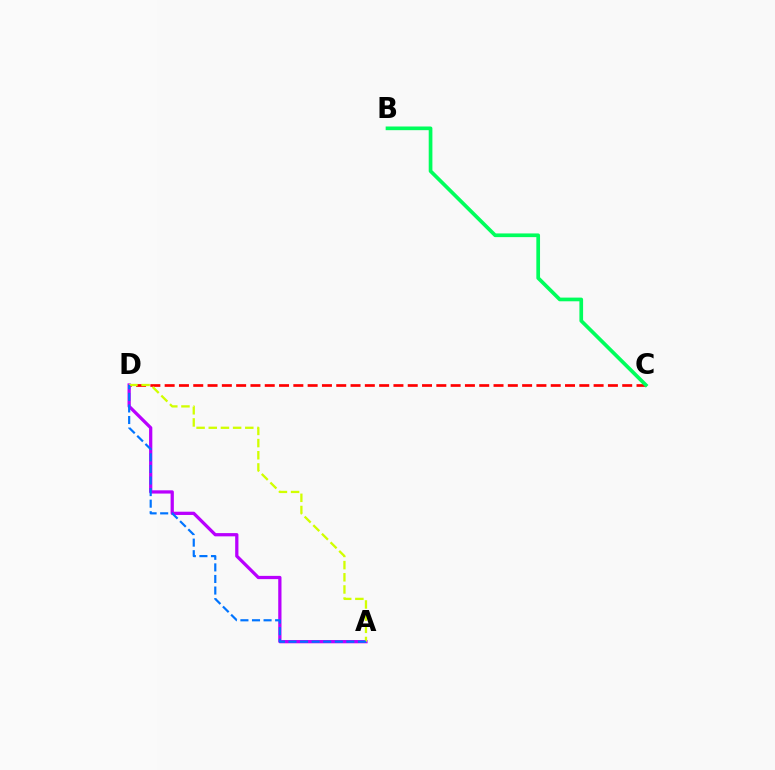{('C', 'D'): [{'color': '#ff0000', 'line_style': 'dashed', 'thickness': 1.94}], ('A', 'D'): [{'color': '#b900ff', 'line_style': 'solid', 'thickness': 2.34}, {'color': '#d1ff00', 'line_style': 'dashed', 'thickness': 1.65}, {'color': '#0074ff', 'line_style': 'dashed', 'thickness': 1.57}], ('B', 'C'): [{'color': '#00ff5c', 'line_style': 'solid', 'thickness': 2.65}]}